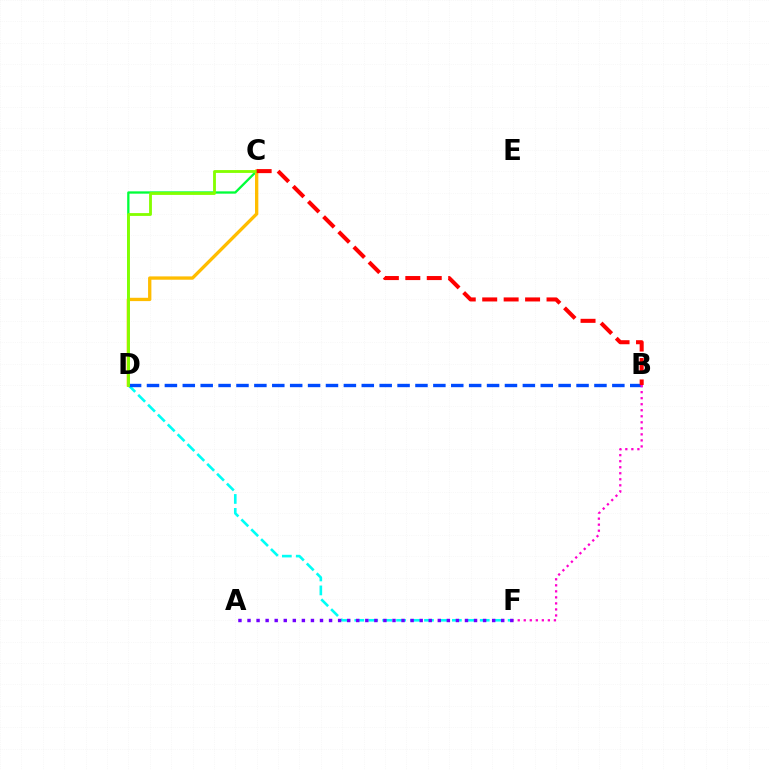{('C', 'D'): [{'color': '#00ff39', 'line_style': 'solid', 'thickness': 1.66}, {'color': '#ffbd00', 'line_style': 'solid', 'thickness': 2.39}, {'color': '#84ff00', 'line_style': 'solid', 'thickness': 2.04}], ('D', 'F'): [{'color': '#00fff6', 'line_style': 'dashed', 'thickness': 1.89}], ('B', 'D'): [{'color': '#004bff', 'line_style': 'dashed', 'thickness': 2.43}], ('A', 'F'): [{'color': '#7200ff', 'line_style': 'dotted', 'thickness': 2.46}], ('B', 'C'): [{'color': '#ff0000', 'line_style': 'dashed', 'thickness': 2.91}], ('B', 'F'): [{'color': '#ff00cf', 'line_style': 'dotted', 'thickness': 1.64}]}